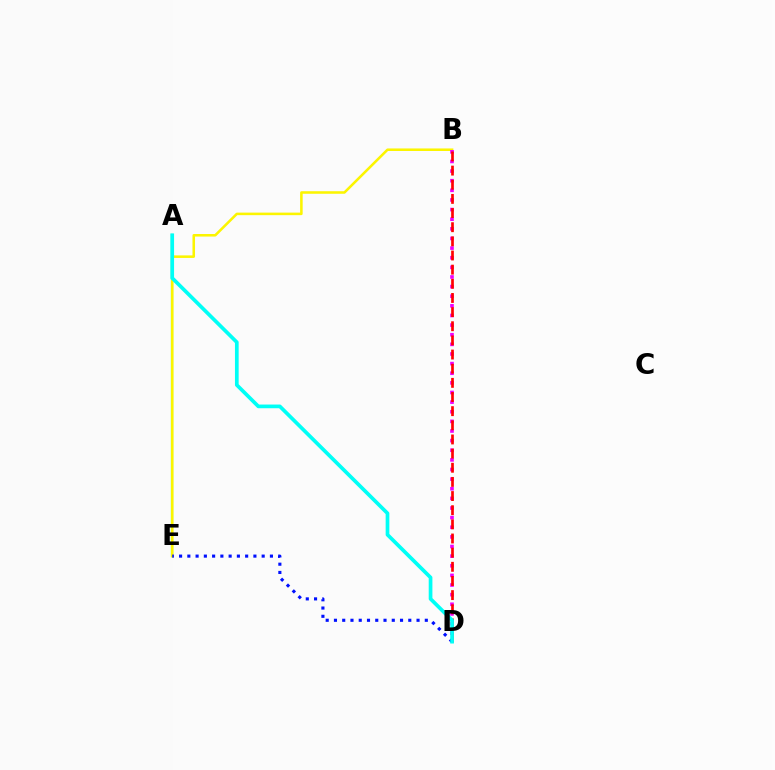{('A', 'E'): [{'color': '#08ff00', 'line_style': 'solid', 'thickness': 1.55}], ('B', 'E'): [{'color': '#fcf500', 'line_style': 'solid', 'thickness': 1.83}], ('B', 'D'): [{'color': '#ee00ff', 'line_style': 'dotted', 'thickness': 2.62}, {'color': '#ff0000', 'line_style': 'dashed', 'thickness': 1.92}], ('D', 'E'): [{'color': '#0010ff', 'line_style': 'dotted', 'thickness': 2.24}], ('A', 'D'): [{'color': '#00fff6', 'line_style': 'solid', 'thickness': 2.66}]}